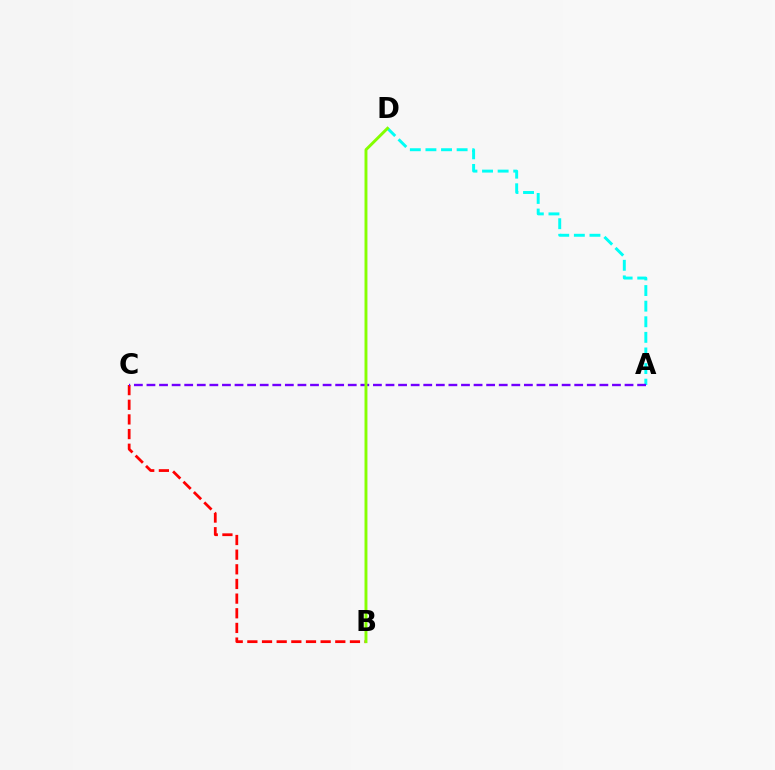{('B', 'C'): [{'color': '#ff0000', 'line_style': 'dashed', 'thickness': 1.99}], ('A', 'D'): [{'color': '#00fff6', 'line_style': 'dashed', 'thickness': 2.12}], ('A', 'C'): [{'color': '#7200ff', 'line_style': 'dashed', 'thickness': 1.71}], ('B', 'D'): [{'color': '#84ff00', 'line_style': 'solid', 'thickness': 2.1}]}